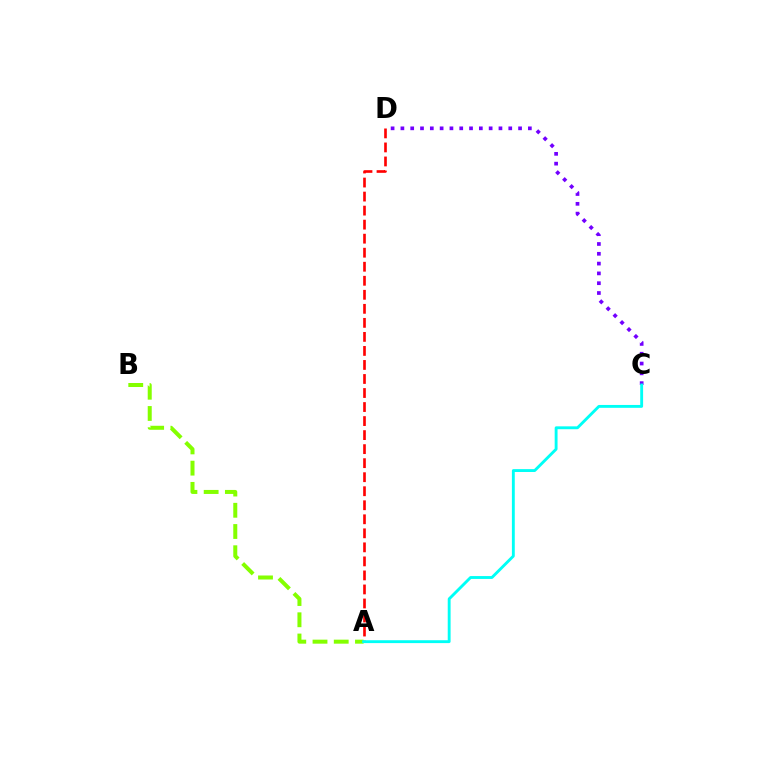{('C', 'D'): [{'color': '#7200ff', 'line_style': 'dotted', 'thickness': 2.66}], ('A', 'D'): [{'color': '#ff0000', 'line_style': 'dashed', 'thickness': 1.91}], ('A', 'B'): [{'color': '#84ff00', 'line_style': 'dashed', 'thickness': 2.88}], ('A', 'C'): [{'color': '#00fff6', 'line_style': 'solid', 'thickness': 2.07}]}